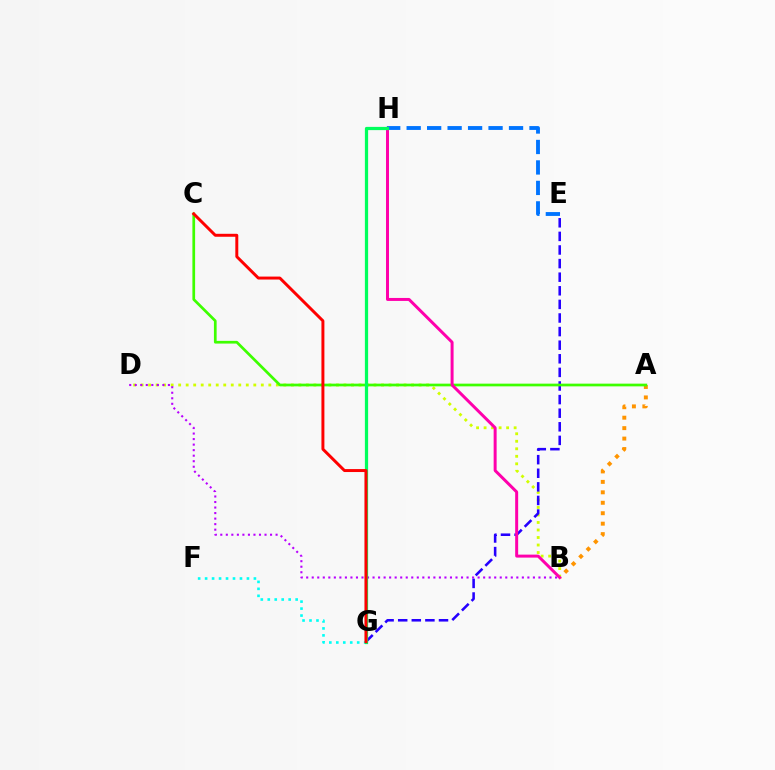{('E', 'H'): [{'color': '#0074ff', 'line_style': 'dashed', 'thickness': 2.78}], ('B', 'D'): [{'color': '#d1ff00', 'line_style': 'dotted', 'thickness': 2.04}, {'color': '#b900ff', 'line_style': 'dotted', 'thickness': 1.5}], ('E', 'G'): [{'color': '#2500ff', 'line_style': 'dashed', 'thickness': 1.85}], ('F', 'G'): [{'color': '#00fff6', 'line_style': 'dotted', 'thickness': 1.89}], ('A', 'B'): [{'color': '#ff9400', 'line_style': 'dotted', 'thickness': 2.84}], ('A', 'C'): [{'color': '#3dff00', 'line_style': 'solid', 'thickness': 1.95}], ('B', 'H'): [{'color': '#ff00ac', 'line_style': 'solid', 'thickness': 2.15}], ('G', 'H'): [{'color': '#00ff5c', 'line_style': 'solid', 'thickness': 2.33}], ('C', 'G'): [{'color': '#ff0000', 'line_style': 'solid', 'thickness': 2.13}]}